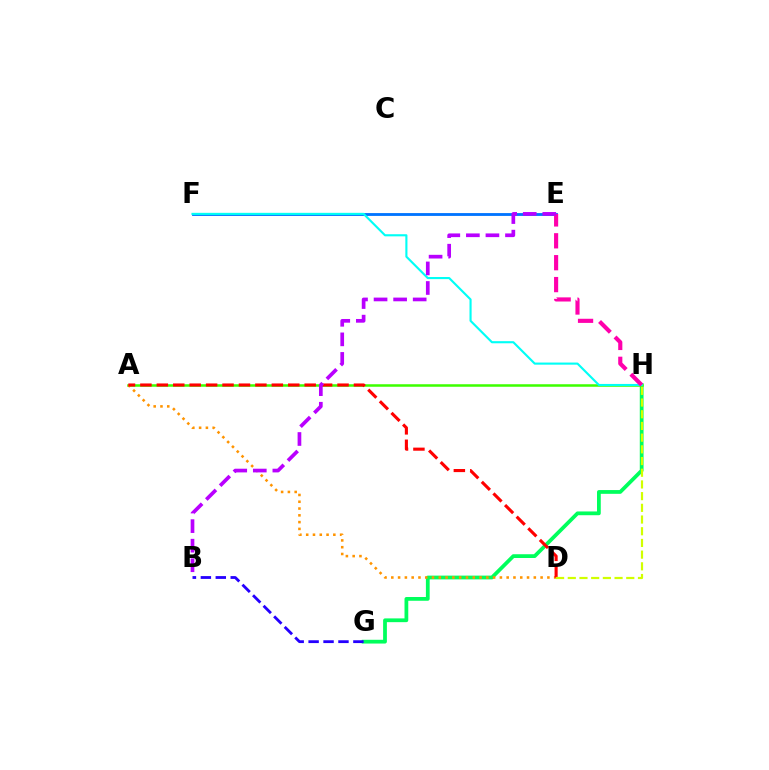{('G', 'H'): [{'color': '#00ff5c', 'line_style': 'solid', 'thickness': 2.71}], ('A', 'H'): [{'color': '#3dff00', 'line_style': 'solid', 'thickness': 1.81}], ('A', 'D'): [{'color': '#ff9400', 'line_style': 'dotted', 'thickness': 1.84}, {'color': '#ff0000', 'line_style': 'dashed', 'thickness': 2.23}], ('E', 'F'): [{'color': '#0074ff', 'line_style': 'solid', 'thickness': 2.04}], ('F', 'H'): [{'color': '#00fff6', 'line_style': 'solid', 'thickness': 1.53}], ('B', 'G'): [{'color': '#2500ff', 'line_style': 'dashed', 'thickness': 2.03}], ('E', 'H'): [{'color': '#ff00ac', 'line_style': 'dashed', 'thickness': 2.97}], ('B', 'E'): [{'color': '#b900ff', 'line_style': 'dashed', 'thickness': 2.66}], ('D', 'H'): [{'color': '#d1ff00', 'line_style': 'dashed', 'thickness': 1.59}]}